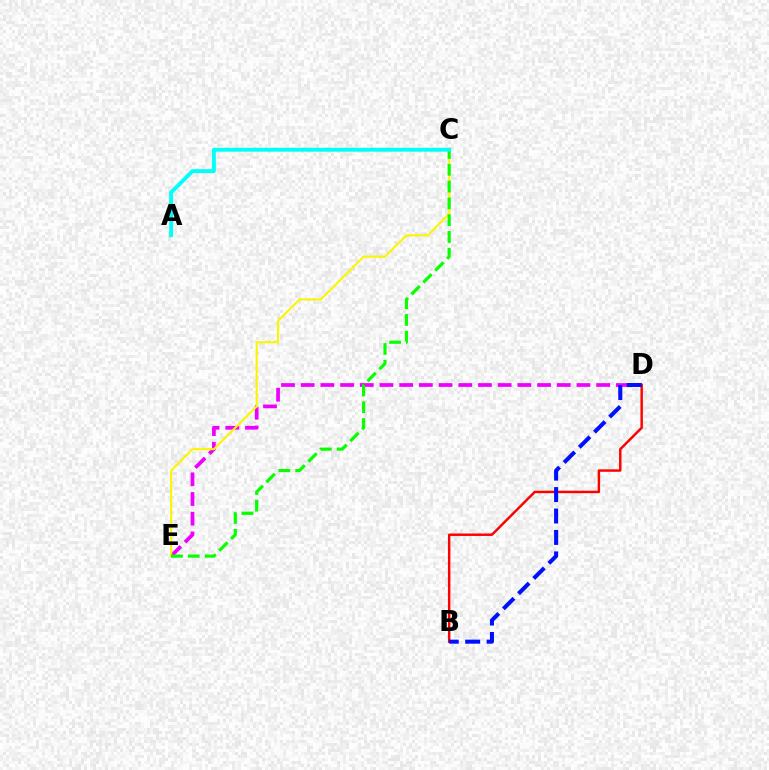{('D', 'E'): [{'color': '#ee00ff', 'line_style': 'dashed', 'thickness': 2.68}], ('C', 'E'): [{'color': '#fcf500', 'line_style': 'solid', 'thickness': 1.51}, {'color': '#08ff00', 'line_style': 'dashed', 'thickness': 2.28}], ('B', 'D'): [{'color': '#ff0000', 'line_style': 'solid', 'thickness': 1.77}, {'color': '#0010ff', 'line_style': 'dashed', 'thickness': 2.91}], ('A', 'C'): [{'color': '#00fff6', 'line_style': 'solid', 'thickness': 2.79}]}